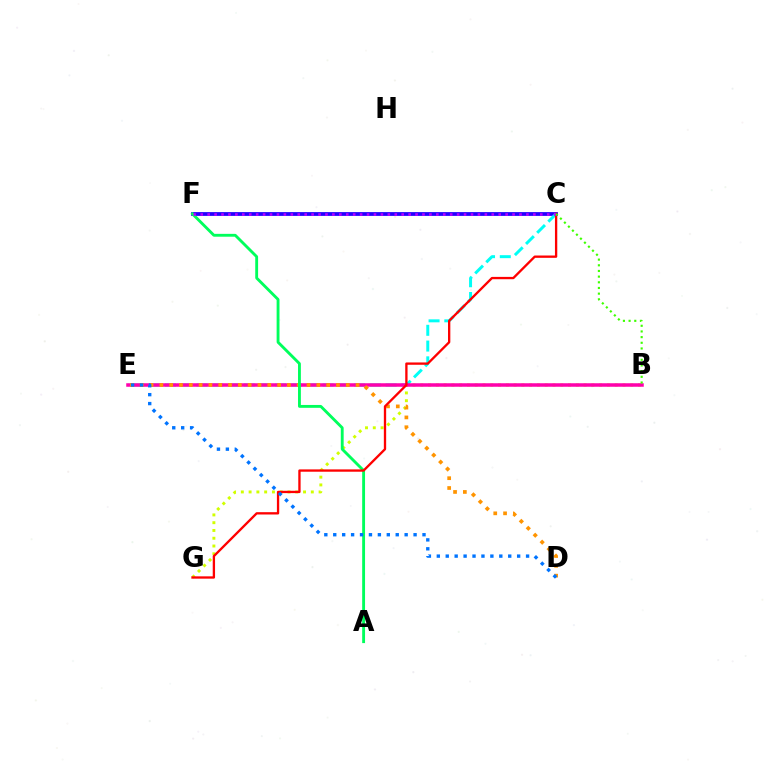{('B', 'G'): [{'color': '#d1ff00', 'line_style': 'dotted', 'thickness': 2.11}], ('C', 'F'): [{'color': '#2500ff', 'line_style': 'solid', 'thickness': 2.72}, {'color': '#b900ff', 'line_style': 'dotted', 'thickness': 1.88}], ('C', 'E'): [{'color': '#00fff6', 'line_style': 'dashed', 'thickness': 2.14}], ('B', 'E'): [{'color': '#ff00ac', 'line_style': 'solid', 'thickness': 2.53}], ('D', 'E'): [{'color': '#ff9400', 'line_style': 'dotted', 'thickness': 2.67}, {'color': '#0074ff', 'line_style': 'dotted', 'thickness': 2.43}], ('A', 'F'): [{'color': '#00ff5c', 'line_style': 'solid', 'thickness': 2.06}], ('C', 'G'): [{'color': '#ff0000', 'line_style': 'solid', 'thickness': 1.67}], ('B', 'C'): [{'color': '#3dff00', 'line_style': 'dotted', 'thickness': 1.54}]}